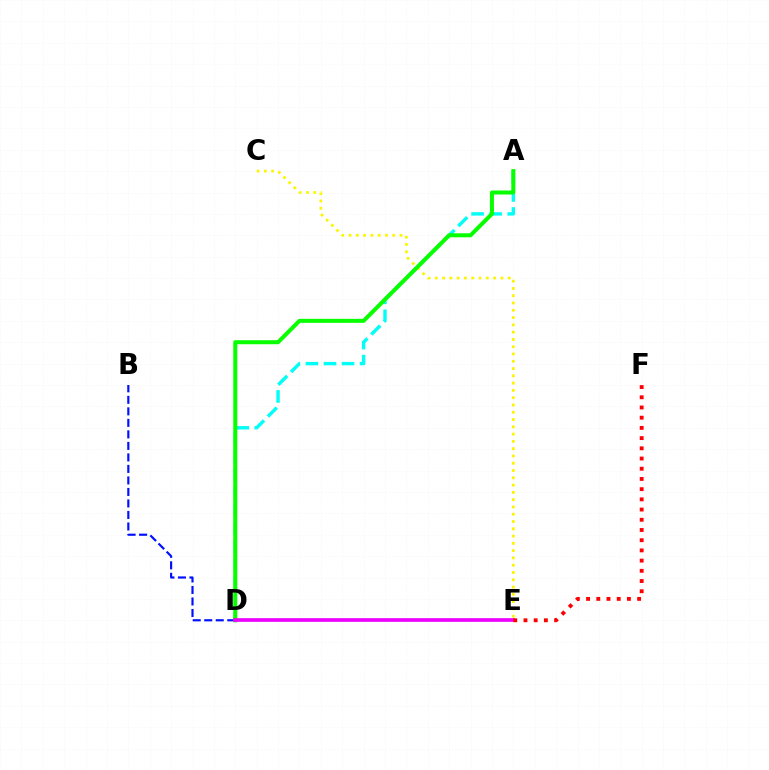{('B', 'D'): [{'color': '#0010ff', 'line_style': 'dashed', 'thickness': 1.56}], ('A', 'D'): [{'color': '#00fff6', 'line_style': 'dashed', 'thickness': 2.45}, {'color': '#08ff00', 'line_style': 'solid', 'thickness': 2.89}], ('C', 'E'): [{'color': '#fcf500', 'line_style': 'dotted', 'thickness': 1.98}], ('D', 'E'): [{'color': '#ee00ff', 'line_style': 'solid', 'thickness': 2.65}], ('E', 'F'): [{'color': '#ff0000', 'line_style': 'dotted', 'thickness': 2.77}]}